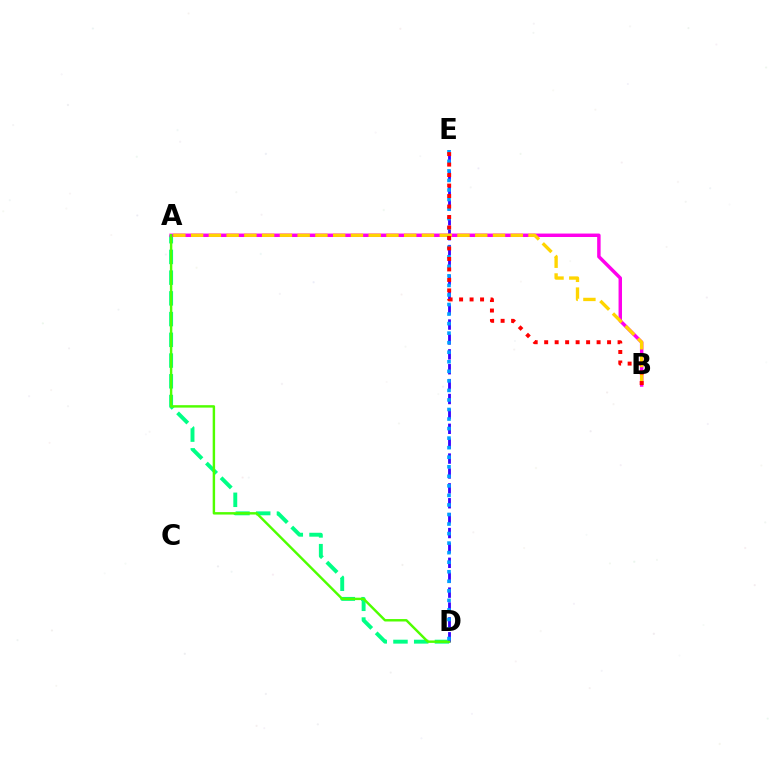{('A', 'D'): [{'color': '#00ff86', 'line_style': 'dashed', 'thickness': 2.82}, {'color': '#4fff00', 'line_style': 'solid', 'thickness': 1.75}], ('D', 'E'): [{'color': '#3700ff', 'line_style': 'dashed', 'thickness': 2.02}, {'color': '#009eff', 'line_style': 'dotted', 'thickness': 2.59}], ('A', 'B'): [{'color': '#ff00ed', 'line_style': 'solid', 'thickness': 2.49}, {'color': '#ffd500', 'line_style': 'dashed', 'thickness': 2.41}], ('B', 'E'): [{'color': '#ff0000', 'line_style': 'dotted', 'thickness': 2.85}]}